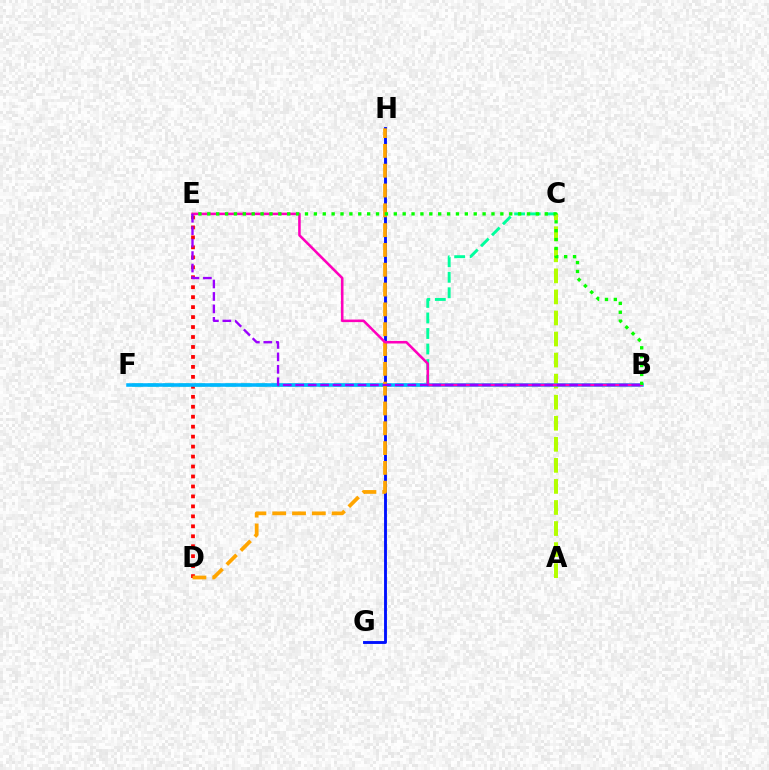{('D', 'E'): [{'color': '#ff0000', 'line_style': 'dotted', 'thickness': 2.71}], ('C', 'F'): [{'color': '#00ff9d', 'line_style': 'dashed', 'thickness': 2.11}], ('A', 'C'): [{'color': '#b3ff00', 'line_style': 'dashed', 'thickness': 2.86}], ('B', 'F'): [{'color': '#00b5ff', 'line_style': 'solid', 'thickness': 2.57}], ('G', 'H'): [{'color': '#0010ff', 'line_style': 'solid', 'thickness': 2.07}], ('D', 'H'): [{'color': '#ffa500', 'line_style': 'dashed', 'thickness': 2.69}], ('B', 'E'): [{'color': '#ff00bd', 'line_style': 'solid', 'thickness': 1.84}, {'color': '#08ff00', 'line_style': 'dotted', 'thickness': 2.41}, {'color': '#9b00ff', 'line_style': 'dashed', 'thickness': 1.69}]}